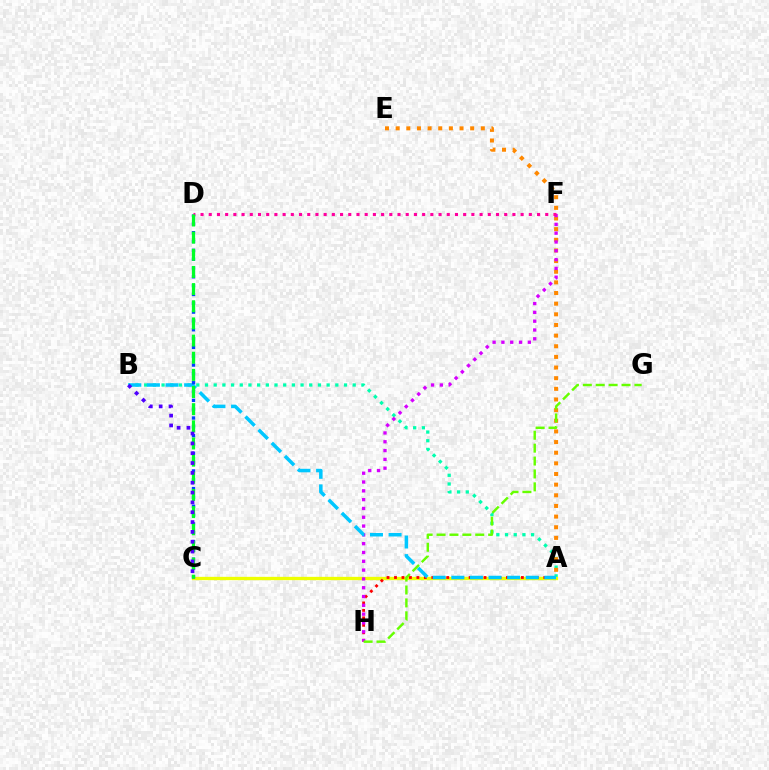{('A', 'B'): [{'color': '#00ffaf', 'line_style': 'dotted', 'thickness': 2.36}, {'color': '#00c7ff', 'line_style': 'dashed', 'thickness': 2.53}], ('A', 'E'): [{'color': '#ff8800', 'line_style': 'dotted', 'thickness': 2.89}], ('A', 'C'): [{'color': '#eeff00', 'line_style': 'solid', 'thickness': 2.39}], ('A', 'H'): [{'color': '#ff0000', 'line_style': 'dotted', 'thickness': 2.03}], ('F', 'H'): [{'color': '#d600ff', 'line_style': 'dotted', 'thickness': 2.39}], ('G', 'H'): [{'color': '#66ff00', 'line_style': 'dashed', 'thickness': 1.75}], ('C', 'D'): [{'color': '#003fff', 'line_style': 'dotted', 'thickness': 2.4}, {'color': '#00ff27', 'line_style': 'dashed', 'thickness': 2.33}], ('D', 'F'): [{'color': '#ff00a0', 'line_style': 'dotted', 'thickness': 2.23}], ('B', 'C'): [{'color': '#4f00ff', 'line_style': 'dotted', 'thickness': 2.67}]}